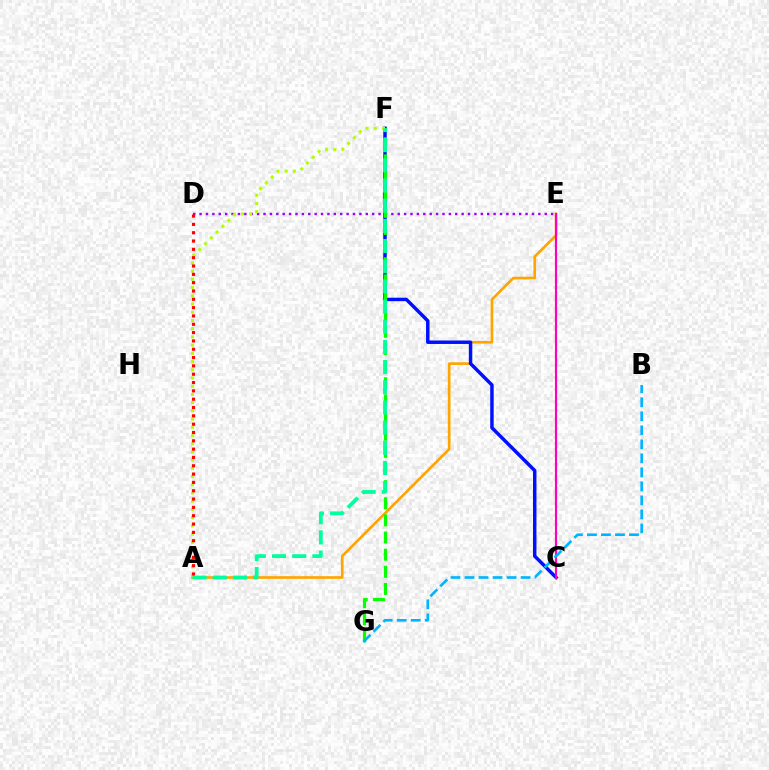{('D', 'E'): [{'color': '#9b00ff', 'line_style': 'dotted', 'thickness': 1.74}], ('A', 'E'): [{'color': '#ffa500', 'line_style': 'solid', 'thickness': 1.92}], ('C', 'F'): [{'color': '#0010ff', 'line_style': 'solid', 'thickness': 2.5}], ('C', 'E'): [{'color': '#ff00bd', 'line_style': 'solid', 'thickness': 1.55}], ('F', 'G'): [{'color': '#08ff00', 'line_style': 'dashed', 'thickness': 2.33}], ('B', 'G'): [{'color': '#00b5ff', 'line_style': 'dashed', 'thickness': 1.9}], ('A', 'F'): [{'color': '#b3ff00', 'line_style': 'dotted', 'thickness': 2.23}, {'color': '#00ff9d', 'line_style': 'dashed', 'thickness': 2.74}], ('A', 'D'): [{'color': '#ff0000', 'line_style': 'dotted', 'thickness': 2.26}]}